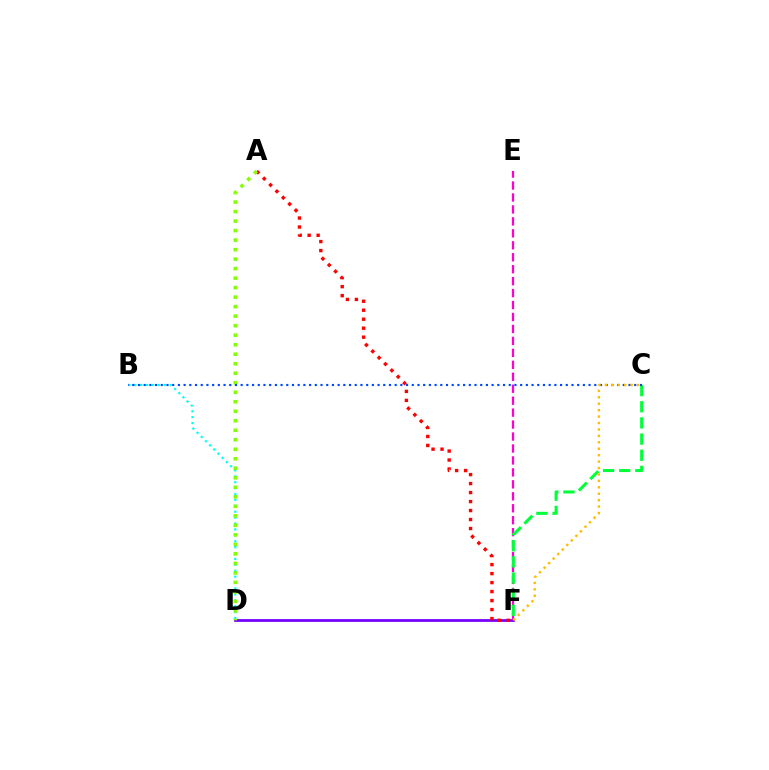{('D', 'F'): [{'color': '#7200ff', 'line_style': 'solid', 'thickness': 1.98}], ('E', 'F'): [{'color': '#ff00cf', 'line_style': 'dashed', 'thickness': 1.62}], ('A', 'F'): [{'color': '#ff0000', 'line_style': 'dotted', 'thickness': 2.44}], ('C', 'F'): [{'color': '#00ff39', 'line_style': 'dashed', 'thickness': 2.19}, {'color': '#ffbd00', 'line_style': 'dotted', 'thickness': 1.75}], ('B', 'D'): [{'color': '#00fff6', 'line_style': 'dotted', 'thickness': 1.61}], ('A', 'D'): [{'color': '#84ff00', 'line_style': 'dotted', 'thickness': 2.58}], ('B', 'C'): [{'color': '#004bff', 'line_style': 'dotted', 'thickness': 1.55}]}